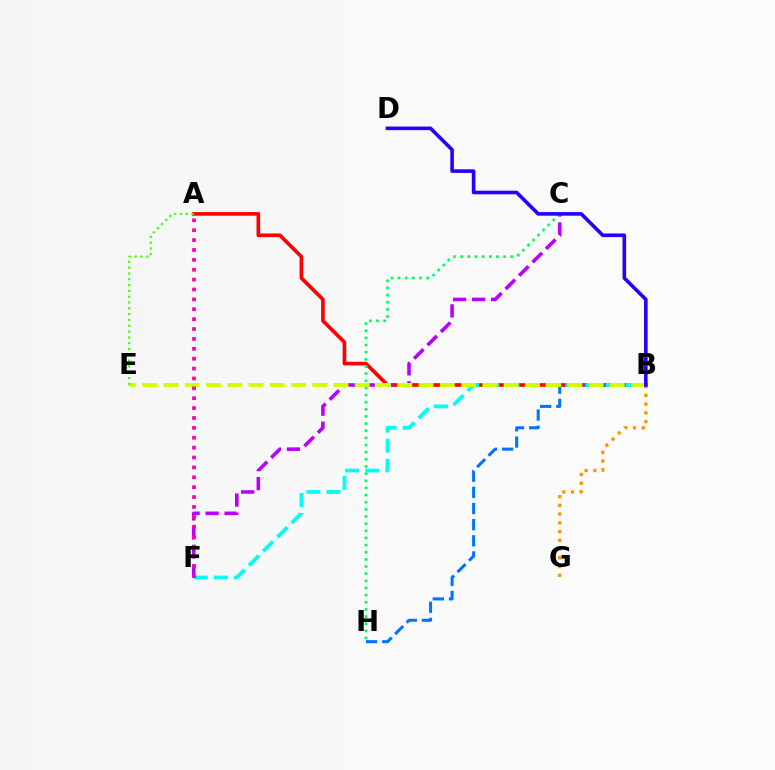{('A', 'B'): [{'color': '#ff0000', 'line_style': 'solid', 'thickness': 2.62}], ('C', 'F'): [{'color': '#b900ff', 'line_style': 'dashed', 'thickness': 2.58}], ('B', 'G'): [{'color': '#ff9400', 'line_style': 'dotted', 'thickness': 2.37}], ('C', 'H'): [{'color': '#00ff5c', 'line_style': 'dotted', 'thickness': 1.94}], ('B', 'H'): [{'color': '#0074ff', 'line_style': 'dashed', 'thickness': 2.19}], ('B', 'F'): [{'color': '#00fff6', 'line_style': 'dashed', 'thickness': 2.72}], ('B', 'E'): [{'color': '#d1ff00', 'line_style': 'dashed', 'thickness': 2.89}], ('A', 'E'): [{'color': '#3dff00', 'line_style': 'dotted', 'thickness': 1.58}], ('A', 'F'): [{'color': '#ff00ac', 'line_style': 'dotted', 'thickness': 2.69}], ('B', 'D'): [{'color': '#2500ff', 'line_style': 'solid', 'thickness': 2.6}]}